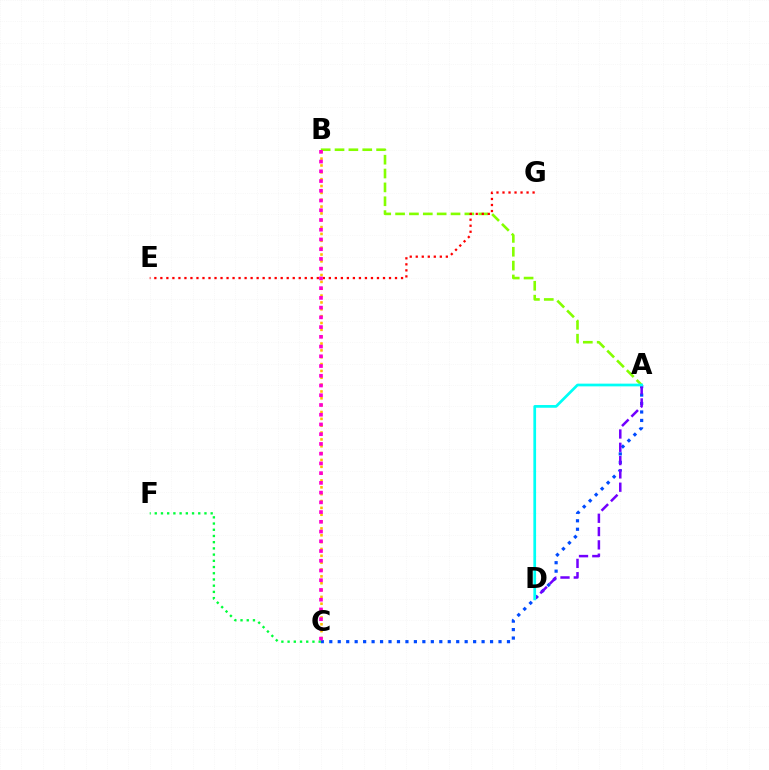{('A', 'B'): [{'color': '#84ff00', 'line_style': 'dashed', 'thickness': 1.88}], ('A', 'C'): [{'color': '#004bff', 'line_style': 'dotted', 'thickness': 2.3}], ('B', 'C'): [{'color': '#ffbd00', 'line_style': 'dotted', 'thickness': 1.86}, {'color': '#ff00cf', 'line_style': 'dotted', 'thickness': 2.65}], ('E', 'G'): [{'color': '#ff0000', 'line_style': 'dotted', 'thickness': 1.63}], ('A', 'D'): [{'color': '#7200ff', 'line_style': 'dashed', 'thickness': 1.81}, {'color': '#00fff6', 'line_style': 'solid', 'thickness': 1.96}], ('C', 'F'): [{'color': '#00ff39', 'line_style': 'dotted', 'thickness': 1.69}]}